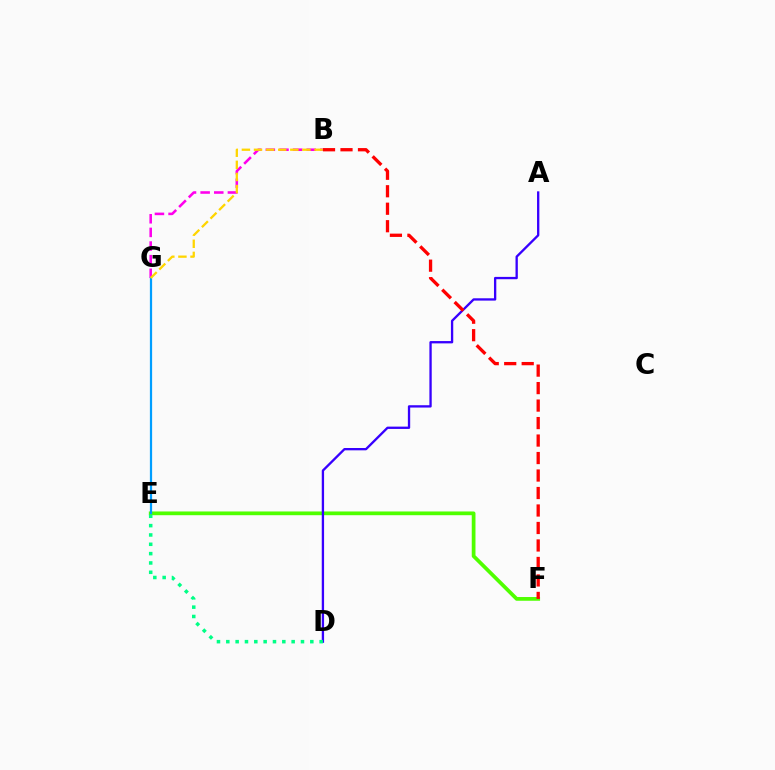{('B', 'G'): [{'color': '#ff00ed', 'line_style': 'dashed', 'thickness': 1.85}, {'color': '#ffd500', 'line_style': 'dashed', 'thickness': 1.64}], ('E', 'F'): [{'color': '#4fff00', 'line_style': 'solid', 'thickness': 2.69}], ('A', 'D'): [{'color': '#3700ff', 'line_style': 'solid', 'thickness': 1.67}], ('D', 'E'): [{'color': '#00ff86', 'line_style': 'dotted', 'thickness': 2.54}], ('E', 'G'): [{'color': '#009eff', 'line_style': 'solid', 'thickness': 1.61}], ('B', 'F'): [{'color': '#ff0000', 'line_style': 'dashed', 'thickness': 2.38}]}